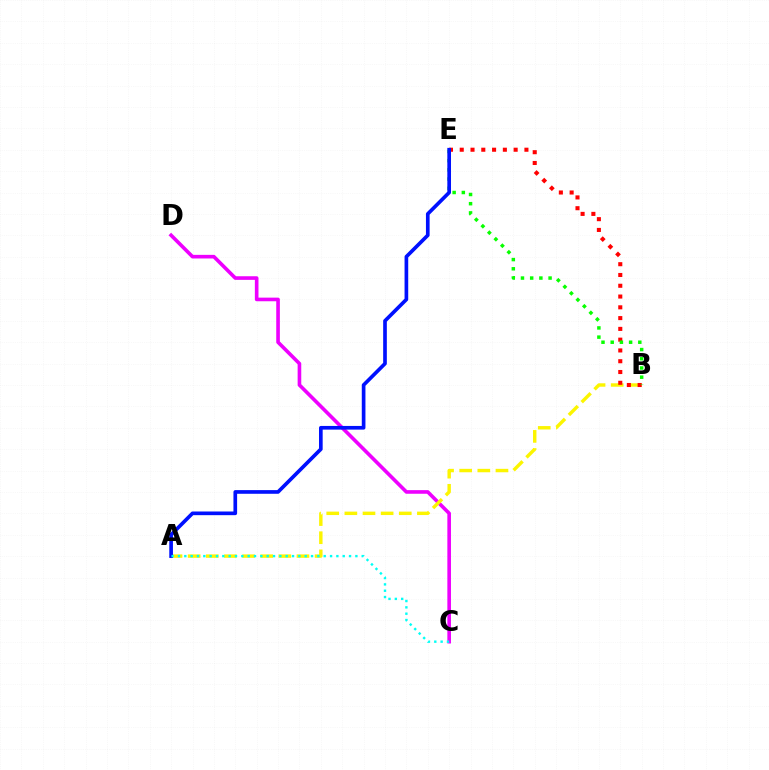{('C', 'D'): [{'color': '#ee00ff', 'line_style': 'solid', 'thickness': 2.61}], ('A', 'B'): [{'color': '#fcf500', 'line_style': 'dashed', 'thickness': 2.46}], ('B', 'E'): [{'color': '#ff0000', 'line_style': 'dotted', 'thickness': 2.93}, {'color': '#08ff00', 'line_style': 'dotted', 'thickness': 2.5}], ('A', 'E'): [{'color': '#0010ff', 'line_style': 'solid', 'thickness': 2.64}], ('A', 'C'): [{'color': '#00fff6', 'line_style': 'dotted', 'thickness': 1.72}]}